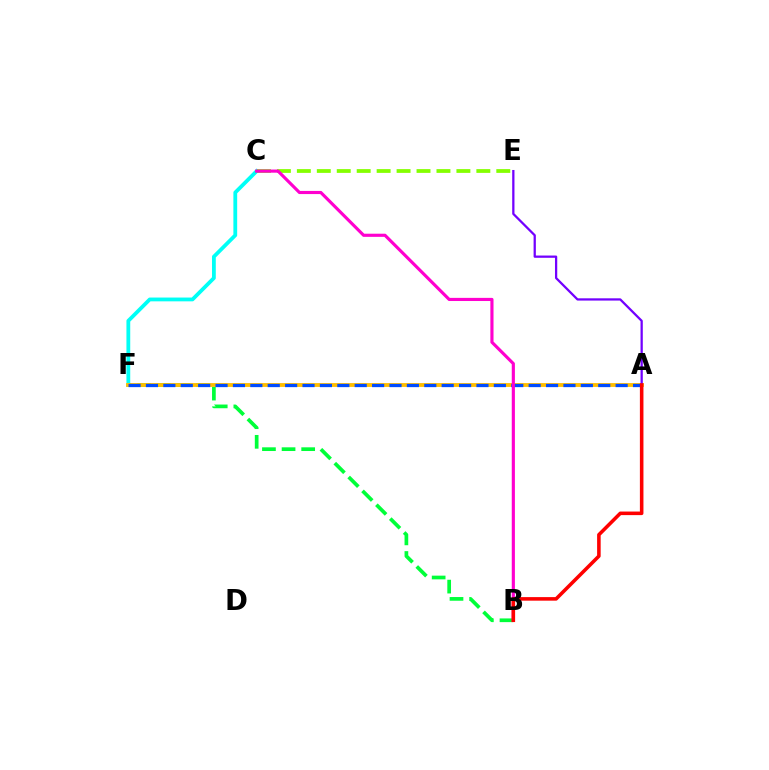{('B', 'F'): [{'color': '#00ff39', 'line_style': 'dashed', 'thickness': 2.66}], ('C', 'F'): [{'color': '#00fff6', 'line_style': 'solid', 'thickness': 2.73}], ('C', 'E'): [{'color': '#84ff00', 'line_style': 'dashed', 'thickness': 2.71}], ('A', 'F'): [{'color': '#ffbd00', 'line_style': 'solid', 'thickness': 2.76}, {'color': '#004bff', 'line_style': 'dashed', 'thickness': 2.36}], ('A', 'E'): [{'color': '#7200ff', 'line_style': 'solid', 'thickness': 1.63}], ('B', 'C'): [{'color': '#ff00cf', 'line_style': 'solid', 'thickness': 2.26}], ('A', 'B'): [{'color': '#ff0000', 'line_style': 'solid', 'thickness': 2.56}]}